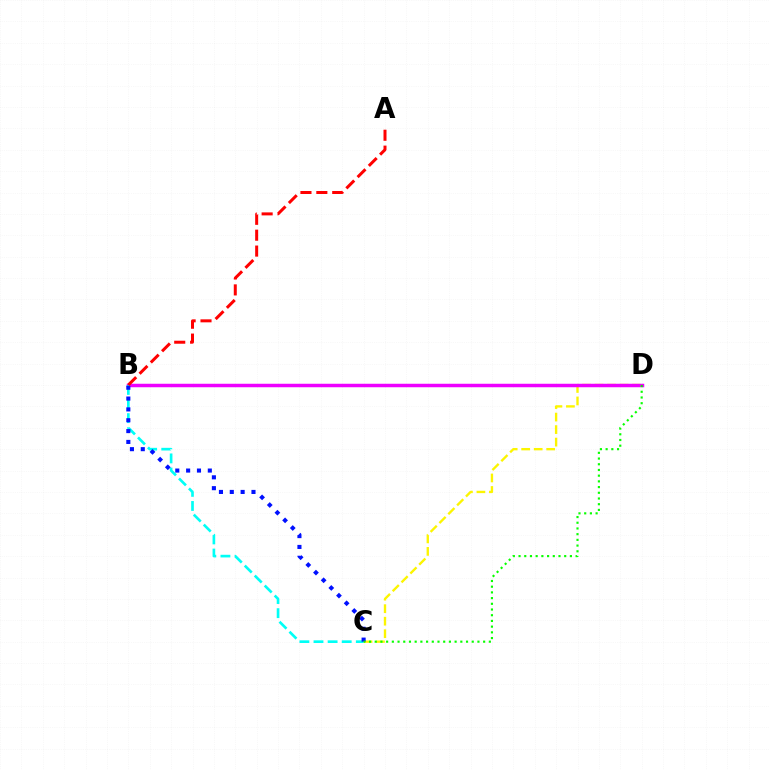{('C', 'D'): [{'color': '#fcf500', 'line_style': 'dashed', 'thickness': 1.7}, {'color': '#08ff00', 'line_style': 'dotted', 'thickness': 1.55}], ('B', 'D'): [{'color': '#ee00ff', 'line_style': 'solid', 'thickness': 2.51}], ('B', 'C'): [{'color': '#00fff6', 'line_style': 'dashed', 'thickness': 1.92}, {'color': '#0010ff', 'line_style': 'dotted', 'thickness': 2.95}], ('A', 'B'): [{'color': '#ff0000', 'line_style': 'dashed', 'thickness': 2.16}]}